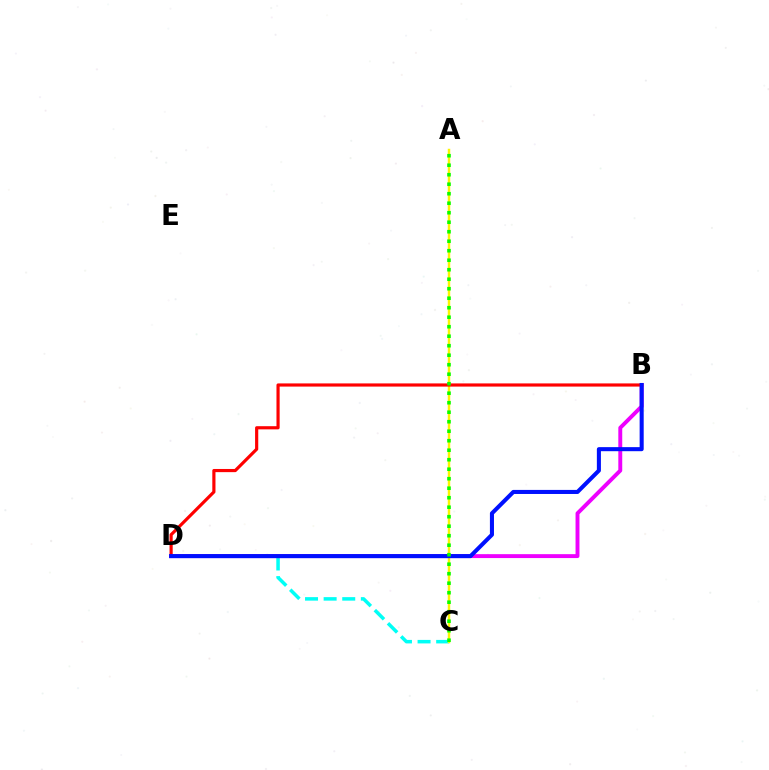{('C', 'D'): [{'color': '#00fff6', 'line_style': 'dashed', 'thickness': 2.53}], ('A', 'C'): [{'color': '#fcf500', 'line_style': 'solid', 'thickness': 1.77}, {'color': '#08ff00', 'line_style': 'dotted', 'thickness': 2.58}], ('B', 'D'): [{'color': '#ee00ff', 'line_style': 'solid', 'thickness': 2.82}, {'color': '#ff0000', 'line_style': 'solid', 'thickness': 2.28}, {'color': '#0010ff', 'line_style': 'solid', 'thickness': 2.92}]}